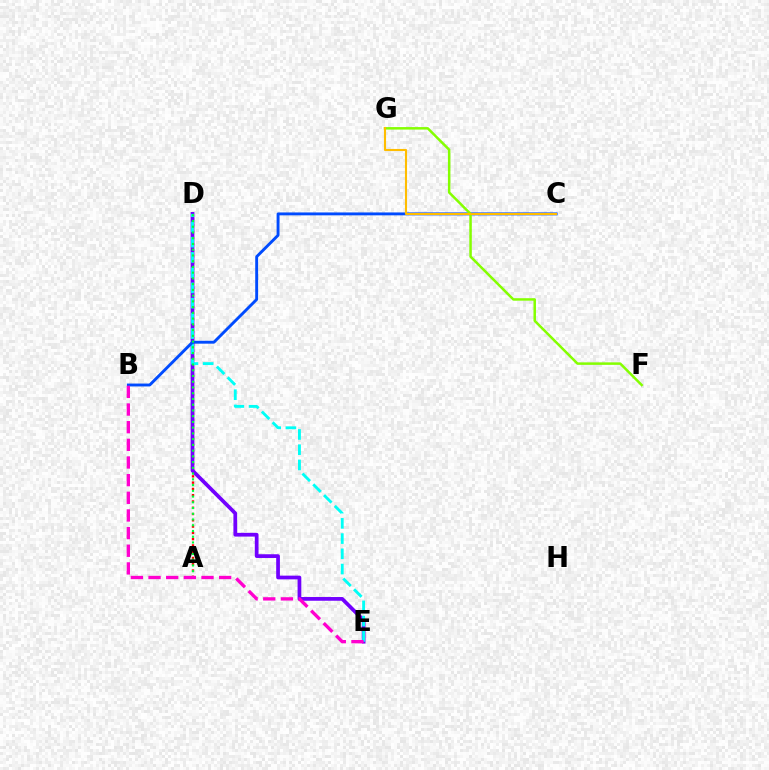{('A', 'D'): [{'color': '#ff0000', 'line_style': 'dotted', 'thickness': 1.71}, {'color': '#00ff39', 'line_style': 'dotted', 'thickness': 1.56}], ('D', 'E'): [{'color': '#7200ff', 'line_style': 'solid', 'thickness': 2.68}, {'color': '#00fff6', 'line_style': 'dashed', 'thickness': 2.07}], ('B', 'C'): [{'color': '#004bff', 'line_style': 'solid', 'thickness': 2.08}], ('F', 'G'): [{'color': '#84ff00', 'line_style': 'solid', 'thickness': 1.8}], ('B', 'E'): [{'color': '#ff00cf', 'line_style': 'dashed', 'thickness': 2.4}], ('C', 'G'): [{'color': '#ffbd00', 'line_style': 'solid', 'thickness': 1.52}]}